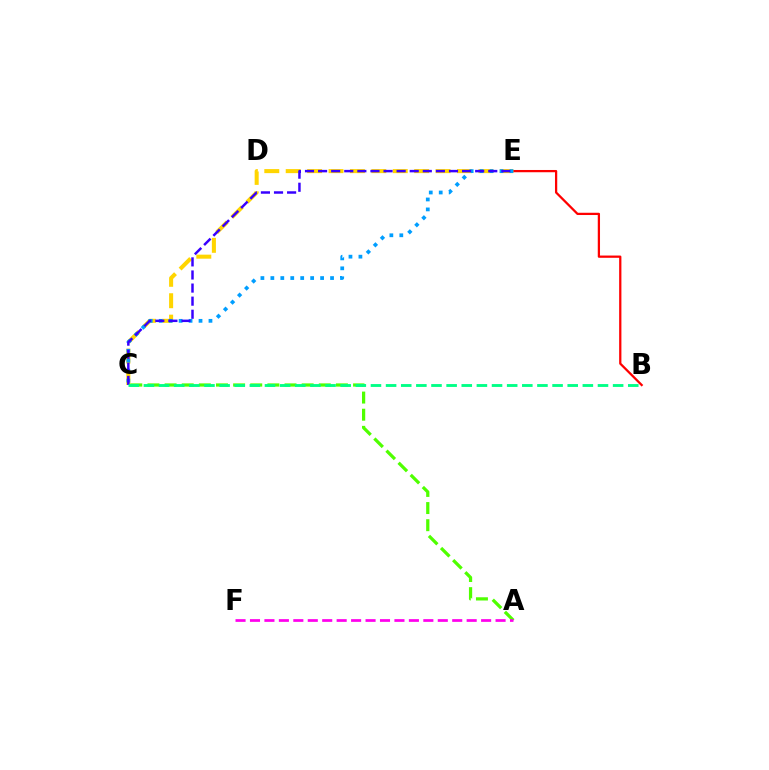{('B', 'E'): [{'color': '#ff0000', 'line_style': 'solid', 'thickness': 1.63}], ('C', 'E'): [{'color': '#ffd500', 'line_style': 'dashed', 'thickness': 2.91}, {'color': '#009eff', 'line_style': 'dotted', 'thickness': 2.7}, {'color': '#3700ff', 'line_style': 'dashed', 'thickness': 1.78}], ('A', 'C'): [{'color': '#4fff00', 'line_style': 'dashed', 'thickness': 2.33}], ('A', 'F'): [{'color': '#ff00ed', 'line_style': 'dashed', 'thickness': 1.96}], ('B', 'C'): [{'color': '#00ff86', 'line_style': 'dashed', 'thickness': 2.06}]}